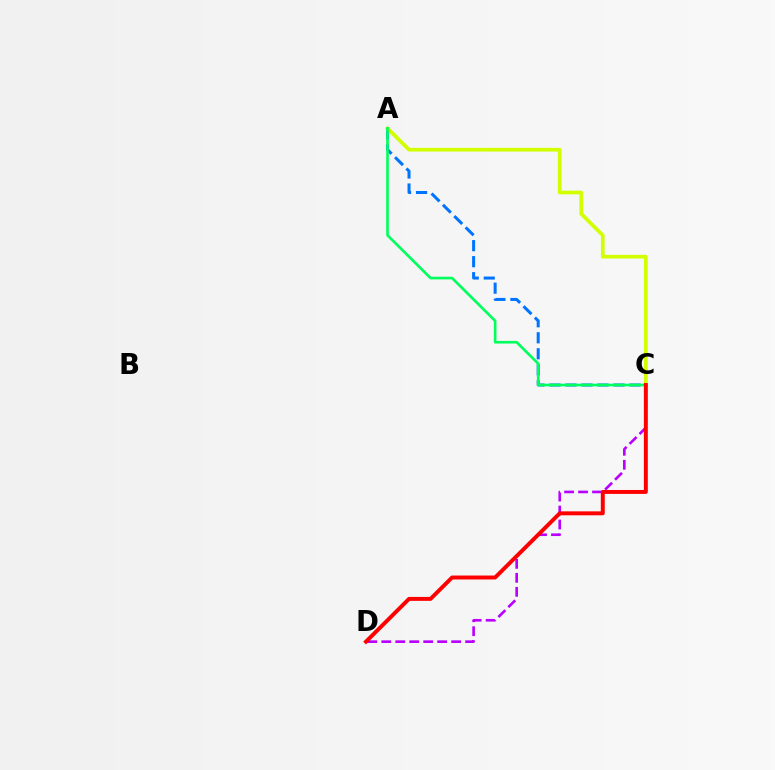{('C', 'D'): [{'color': '#b900ff', 'line_style': 'dashed', 'thickness': 1.9}, {'color': '#ff0000', 'line_style': 'solid', 'thickness': 2.84}], ('A', 'C'): [{'color': '#0074ff', 'line_style': 'dashed', 'thickness': 2.18}, {'color': '#d1ff00', 'line_style': 'solid', 'thickness': 2.67}, {'color': '#00ff5c', 'line_style': 'solid', 'thickness': 1.9}]}